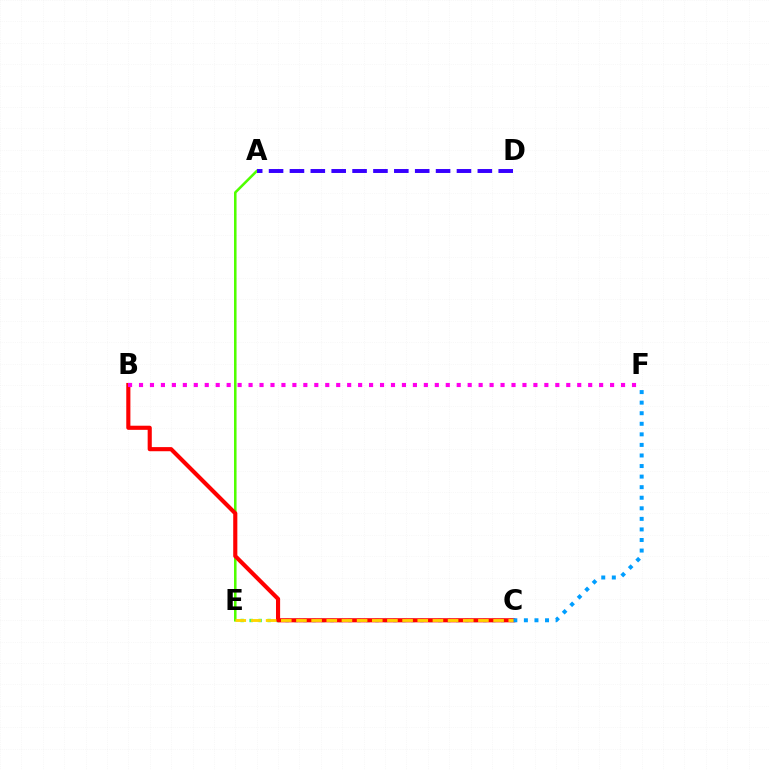{('C', 'E'): [{'color': '#00ff86', 'line_style': 'dotted', 'thickness': 2.44}, {'color': '#ffd500', 'line_style': 'dashed', 'thickness': 2.06}], ('A', 'E'): [{'color': '#4fff00', 'line_style': 'solid', 'thickness': 1.83}], ('B', 'C'): [{'color': '#ff0000', 'line_style': 'solid', 'thickness': 2.97}], ('A', 'D'): [{'color': '#3700ff', 'line_style': 'dashed', 'thickness': 2.84}], ('B', 'F'): [{'color': '#ff00ed', 'line_style': 'dotted', 'thickness': 2.98}], ('C', 'F'): [{'color': '#009eff', 'line_style': 'dotted', 'thickness': 2.87}]}